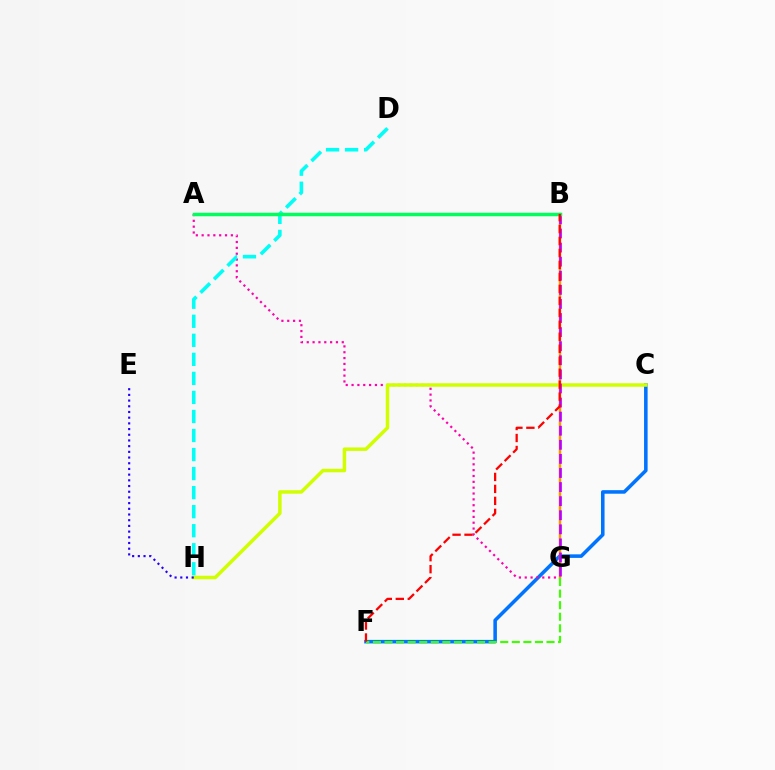{('C', 'F'): [{'color': '#0074ff', 'line_style': 'solid', 'thickness': 2.56}], ('A', 'G'): [{'color': '#ff00ac', 'line_style': 'dotted', 'thickness': 1.59}], ('D', 'H'): [{'color': '#00fff6', 'line_style': 'dashed', 'thickness': 2.59}], ('B', 'G'): [{'color': '#ff9400', 'line_style': 'solid', 'thickness': 1.76}, {'color': '#b900ff', 'line_style': 'dashed', 'thickness': 1.91}], ('C', 'H'): [{'color': '#d1ff00', 'line_style': 'solid', 'thickness': 2.51}], ('E', 'H'): [{'color': '#2500ff', 'line_style': 'dotted', 'thickness': 1.55}], ('A', 'B'): [{'color': '#00ff5c', 'line_style': 'solid', 'thickness': 2.51}], ('F', 'G'): [{'color': '#3dff00', 'line_style': 'dashed', 'thickness': 1.57}], ('B', 'F'): [{'color': '#ff0000', 'line_style': 'dashed', 'thickness': 1.63}]}